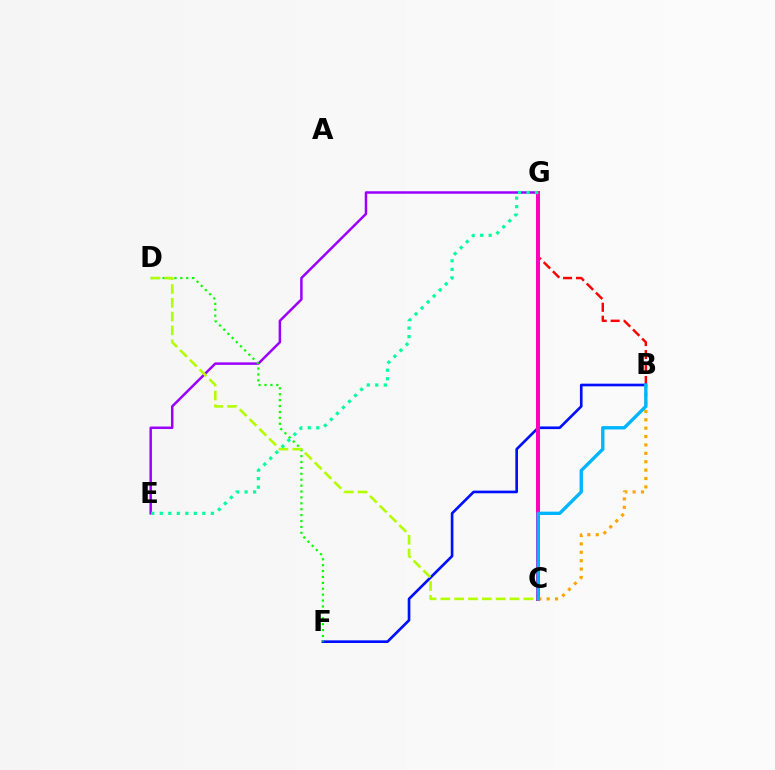{('B', 'G'): [{'color': '#ff0000', 'line_style': 'dashed', 'thickness': 1.76}], ('B', 'F'): [{'color': '#0010ff', 'line_style': 'solid', 'thickness': 1.91}], ('E', 'G'): [{'color': '#9b00ff', 'line_style': 'solid', 'thickness': 1.79}, {'color': '#00ff9d', 'line_style': 'dotted', 'thickness': 2.31}], ('D', 'F'): [{'color': '#08ff00', 'line_style': 'dotted', 'thickness': 1.6}], ('C', 'G'): [{'color': '#ff00bd', 'line_style': 'solid', 'thickness': 2.87}], ('C', 'D'): [{'color': '#b3ff00', 'line_style': 'dashed', 'thickness': 1.88}], ('B', 'C'): [{'color': '#ffa500', 'line_style': 'dotted', 'thickness': 2.28}, {'color': '#00b5ff', 'line_style': 'solid', 'thickness': 2.42}]}